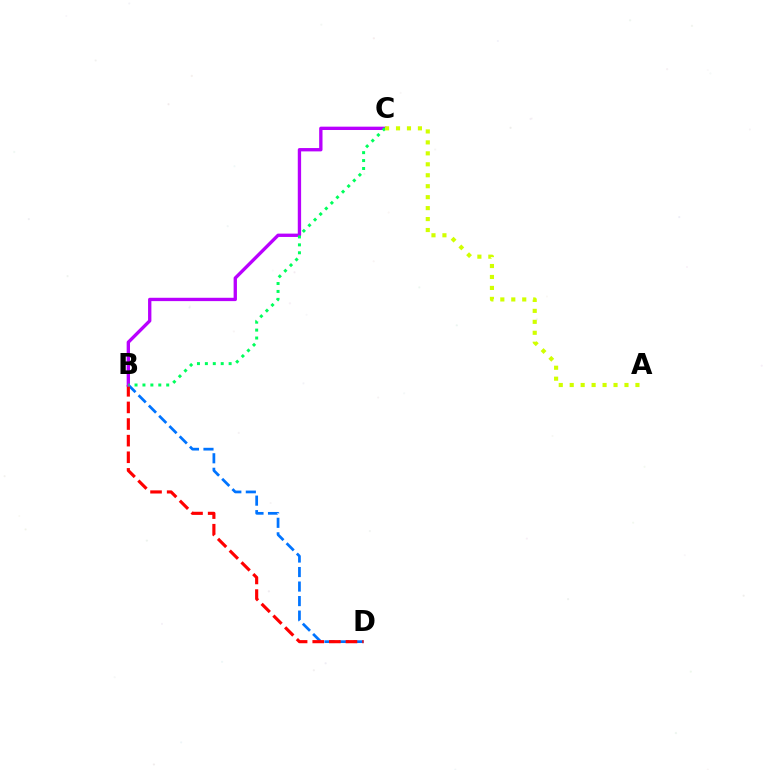{('B', 'D'): [{'color': '#0074ff', 'line_style': 'dashed', 'thickness': 1.97}, {'color': '#ff0000', 'line_style': 'dashed', 'thickness': 2.26}], ('B', 'C'): [{'color': '#b900ff', 'line_style': 'solid', 'thickness': 2.4}, {'color': '#00ff5c', 'line_style': 'dotted', 'thickness': 2.15}], ('A', 'C'): [{'color': '#d1ff00', 'line_style': 'dotted', 'thickness': 2.98}]}